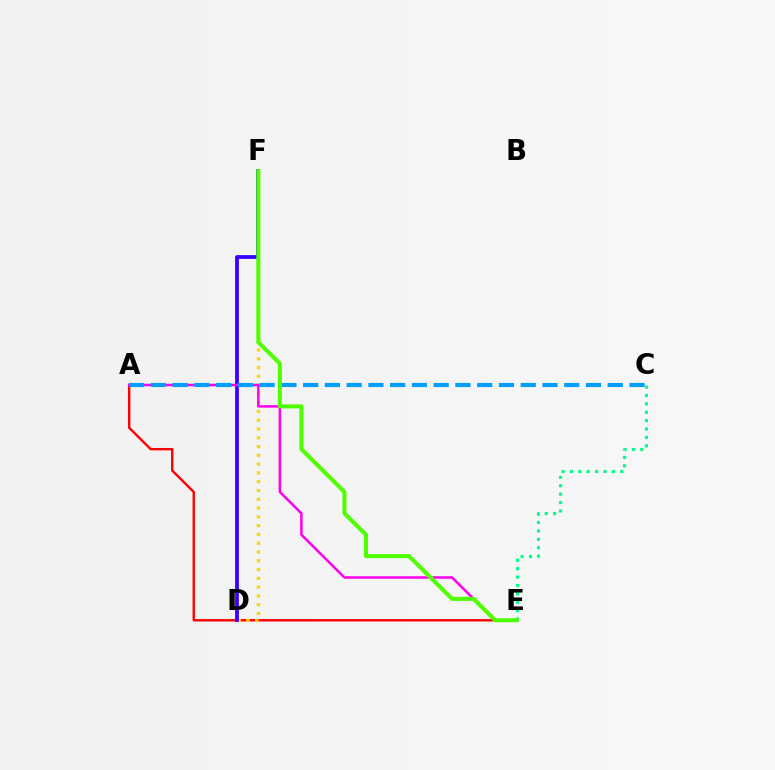{('A', 'E'): [{'color': '#ff0000', 'line_style': 'solid', 'thickness': 1.72}, {'color': '#ff00ed', 'line_style': 'solid', 'thickness': 1.82}], ('D', 'F'): [{'color': '#ffd500', 'line_style': 'dotted', 'thickness': 2.39}, {'color': '#3700ff', 'line_style': 'solid', 'thickness': 2.72}], ('C', 'E'): [{'color': '#00ff86', 'line_style': 'dotted', 'thickness': 2.28}], ('A', 'C'): [{'color': '#009eff', 'line_style': 'dashed', 'thickness': 2.96}], ('E', 'F'): [{'color': '#4fff00', 'line_style': 'solid', 'thickness': 2.91}]}